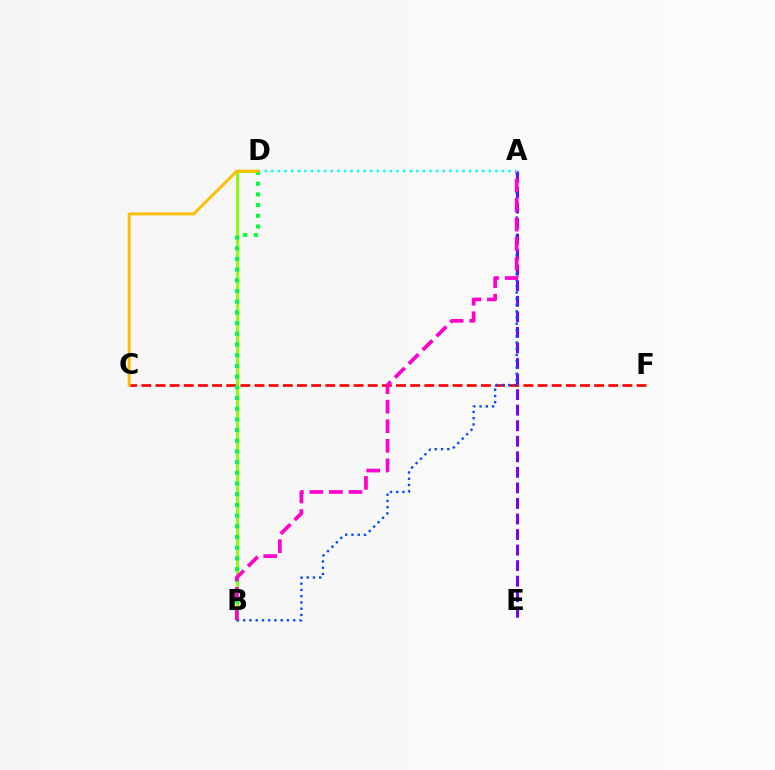{('C', 'F'): [{'color': '#ff0000', 'line_style': 'dashed', 'thickness': 1.92}], ('B', 'D'): [{'color': '#84ff00', 'line_style': 'solid', 'thickness': 2.07}, {'color': '#00ff39', 'line_style': 'dotted', 'thickness': 2.91}], ('A', 'E'): [{'color': '#7200ff', 'line_style': 'dashed', 'thickness': 2.11}], ('A', 'B'): [{'color': '#004bff', 'line_style': 'dotted', 'thickness': 1.7}, {'color': '#ff00cf', 'line_style': 'dashed', 'thickness': 2.66}], ('A', 'D'): [{'color': '#00fff6', 'line_style': 'dotted', 'thickness': 1.79}], ('C', 'D'): [{'color': '#ffbd00', 'line_style': 'solid', 'thickness': 2.09}]}